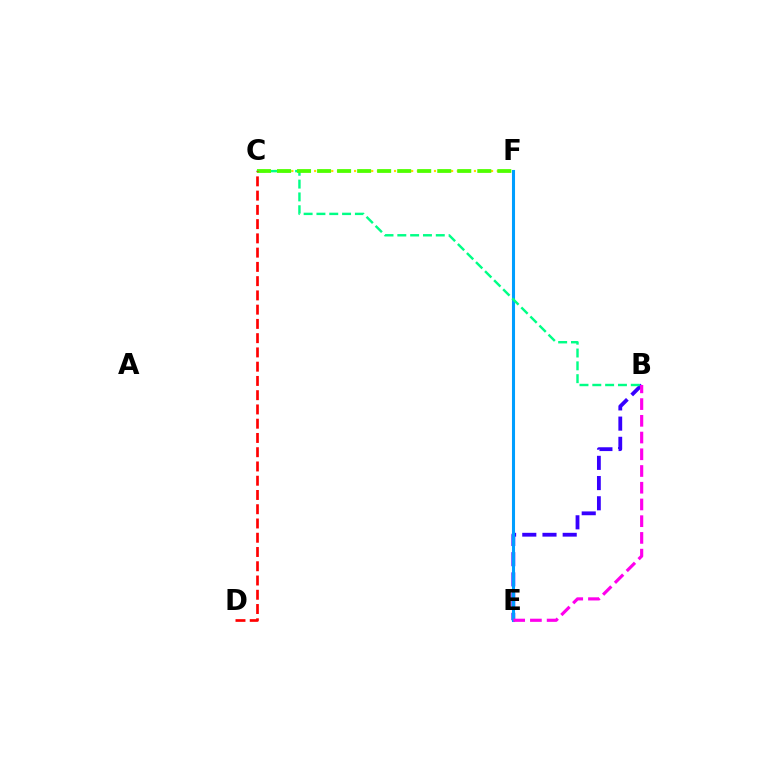{('C', 'F'): [{'color': '#ffd500', 'line_style': 'dotted', 'thickness': 1.55}, {'color': '#4fff00', 'line_style': 'dashed', 'thickness': 2.72}], ('B', 'E'): [{'color': '#3700ff', 'line_style': 'dashed', 'thickness': 2.75}, {'color': '#ff00ed', 'line_style': 'dashed', 'thickness': 2.27}], ('E', 'F'): [{'color': '#009eff', 'line_style': 'solid', 'thickness': 2.21}], ('B', 'C'): [{'color': '#00ff86', 'line_style': 'dashed', 'thickness': 1.74}], ('C', 'D'): [{'color': '#ff0000', 'line_style': 'dashed', 'thickness': 1.94}]}